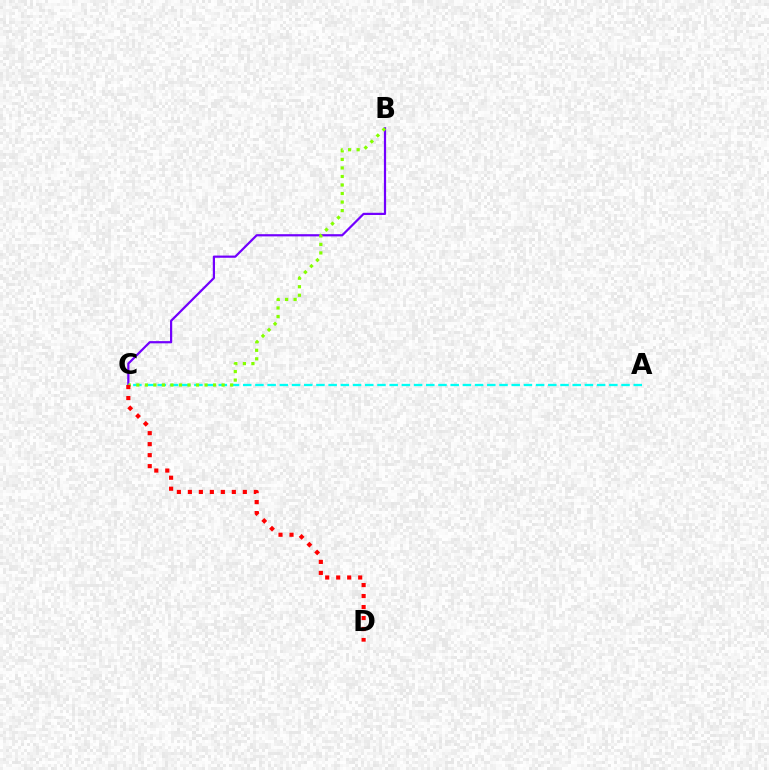{('A', 'C'): [{'color': '#00fff6', 'line_style': 'dashed', 'thickness': 1.66}], ('B', 'C'): [{'color': '#7200ff', 'line_style': 'solid', 'thickness': 1.59}, {'color': '#84ff00', 'line_style': 'dotted', 'thickness': 2.32}], ('C', 'D'): [{'color': '#ff0000', 'line_style': 'dotted', 'thickness': 2.99}]}